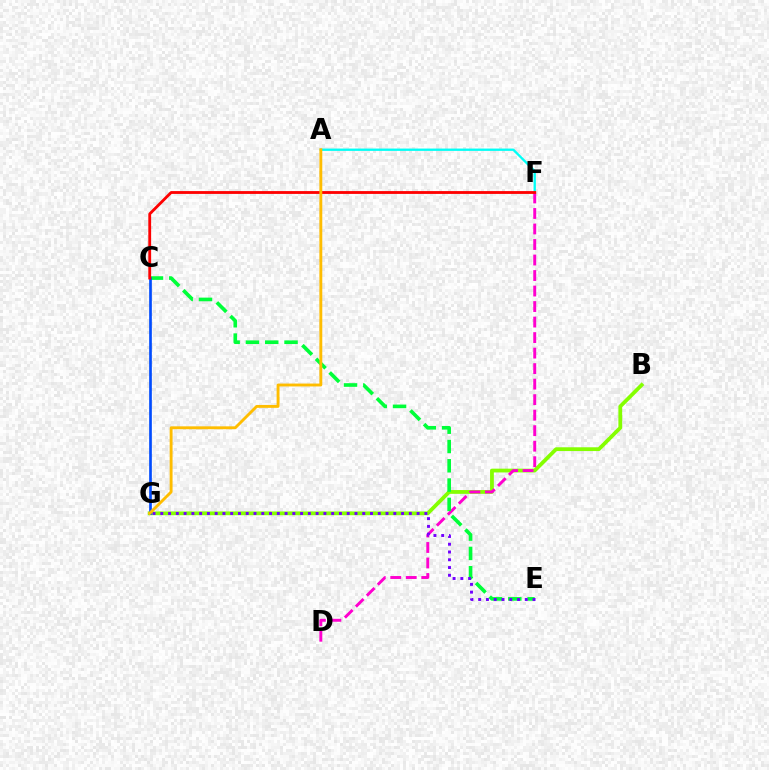{('B', 'G'): [{'color': '#84ff00', 'line_style': 'solid', 'thickness': 2.72}], ('D', 'F'): [{'color': '#ff00cf', 'line_style': 'dashed', 'thickness': 2.11}], ('A', 'F'): [{'color': '#00fff6', 'line_style': 'solid', 'thickness': 1.67}], ('C', 'E'): [{'color': '#00ff39', 'line_style': 'dashed', 'thickness': 2.62}], ('C', 'G'): [{'color': '#004bff', 'line_style': 'solid', 'thickness': 1.92}], ('E', 'G'): [{'color': '#7200ff', 'line_style': 'dotted', 'thickness': 2.11}], ('C', 'F'): [{'color': '#ff0000', 'line_style': 'solid', 'thickness': 2.03}], ('A', 'G'): [{'color': '#ffbd00', 'line_style': 'solid', 'thickness': 2.08}]}